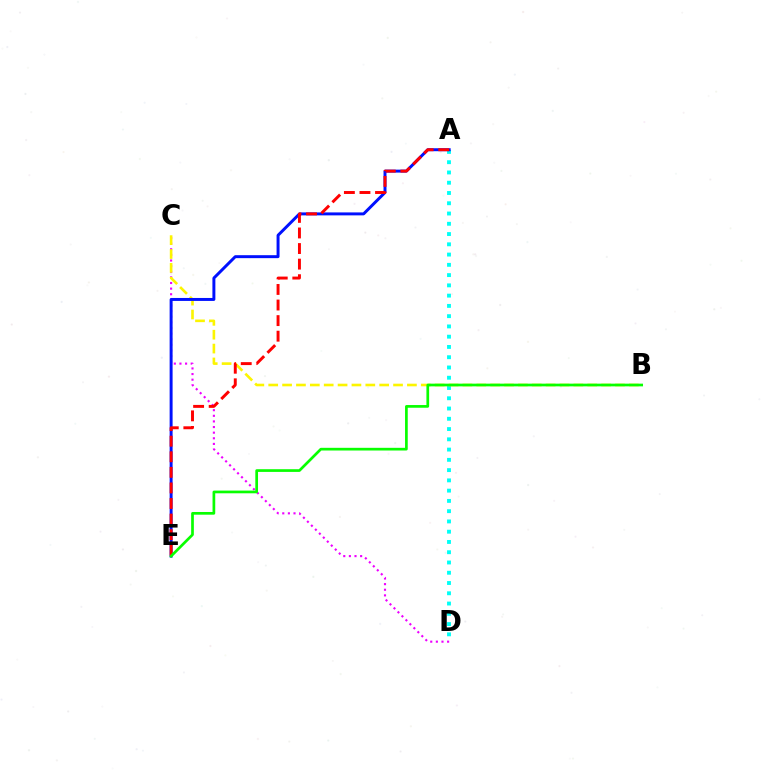{('C', 'D'): [{'color': '#ee00ff', 'line_style': 'dotted', 'thickness': 1.53}], ('A', 'D'): [{'color': '#00fff6', 'line_style': 'dotted', 'thickness': 2.79}], ('B', 'C'): [{'color': '#fcf500', 'line_style': 'dashed', 'thickness': 1.88}], ('A', 'E'): [{'color': '#0010ff', 'line_style': 'solid', 'thickness': 2.13}, {'color': '#ff0000', 'line_style': 'dashed', 'thickness': 2.12}], ('B', 'E'): [{'color': '#08ff00', 'line_style': 'solid', 'thickness': 1.94}]}